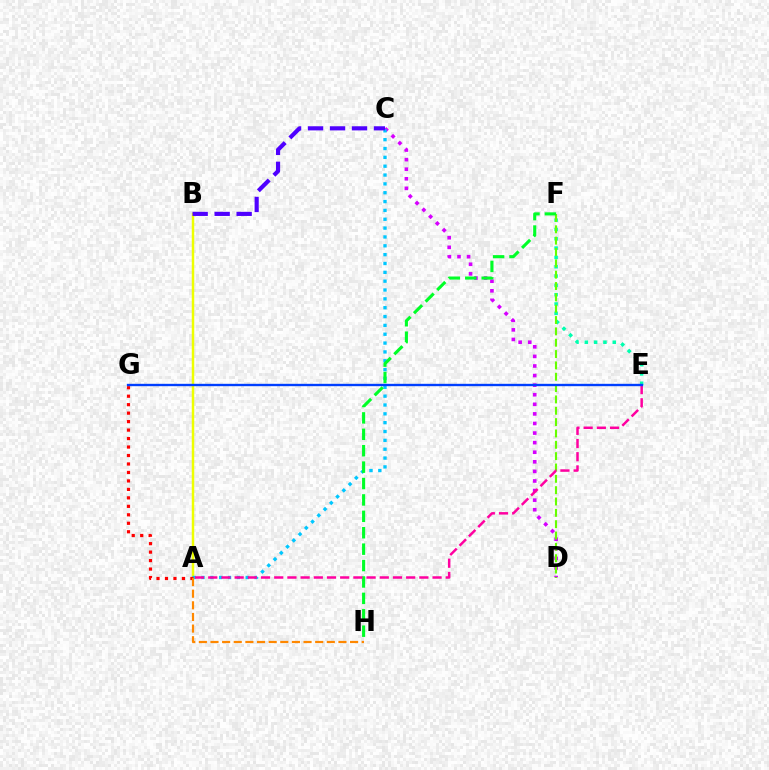{('E', 'F'): [{'color': '#00ffaf', 'line_style': 'dotted', 'thickness': 2.53}], ('C', 'D'): [{'color': '#d600ff', 'line_style': 'dotted', 'thickness': 2.6}], ('A', 'B'): [{'color': '#eeff00', 'line_style': 'solid', 'thickness': 1.78}], ('A', 'C'): [{'color': '#00c7ff', 'line_style': 'dotted', 'thickness': 2.4}], ('B', 'C'): [{'color': '#4f00ff', 'line_style': 'dashed', 'thickness': 2.99}], ('A', 'G'): [{'color': '#ff0000', 'line_style': 'dotted', 'thickness': 2.3}], ('D', 'F'): [{'color': '#66ff00', 'line_style': 'dashed', 'thickness': 1.54}], ('A', 'H'): [{'color': '#ff8800', 'line_style': 'dashed', 'thickness': 1.58}], ('F', 'H'): [{'color': '#00ff27', 'line_style': 'dashed', 'thickness': 2.23}], ('A', 'E'): [{'color': '#ff00a0', 'line_style': 'dashed', 'thickness': 1.79}], ('E', 'G'): [{'color': '#003fff', 'line_style': 'solid', 'thickness': 1.7}]}